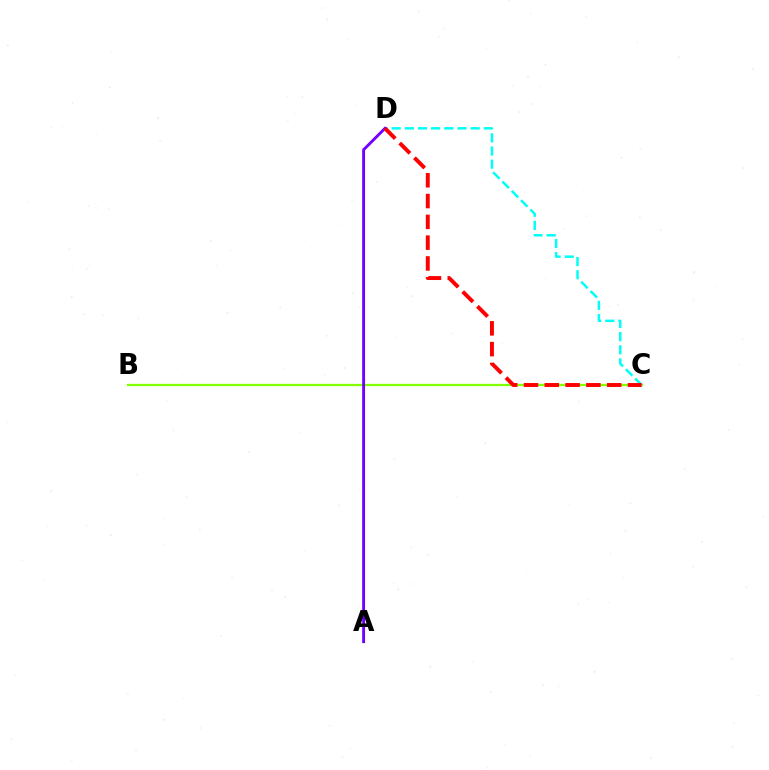{('B', 'C'): [{'color': '#84ff00', 'line_style': 'solid', 'thickness': 1.64}], ('C', 'D'): [{'color': '#00fff6', 'line_style': 'dashed', 'thickness': 1.79}, {'color': '#ff0000', 'line_style': 'dashed', 'thickness': 2.83}], ('A', 'D'): [{'color': '#7200ff', 'line_style': 'solid', 'thickness': 2.07}]}